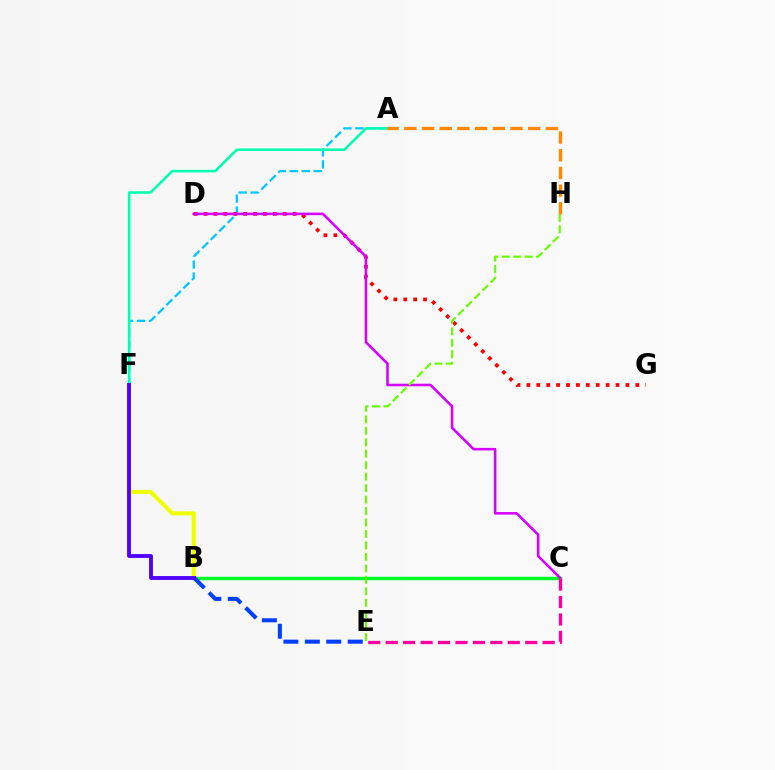{('B', 'C'): [{'color': '#00ff27', 'line_style': 'solid', 'thickness': 2.48}], ('A', 'F'): [{'color': '#00c7ff', 'line_style': 'dashed', 'thickness': 1.63}, {'color': '#00ffaf', 'line_style': 'solid', 'thickness': 1.85}], ('B', 'F'): [{'color': '#eeff00', 'line_style': 'solid', 'thickness': 2.93}, {'color': '#4f00ff', 'line_style': 'solid', 'thickness': 2.78}], ('D', 'G'): [{'color': '#ff0000', 'line_style': 'dotted', 'thickness': 2.69}], ('C', 'D'): [{'color': '#d600ff', 'line_style': 'solid', 'thickness': 1.85}], ('E', 'H'): [{'color': '#66ff00', 'line_style': 'dashed', 'thickness': 1.56}], ('B', 'E'): [{'color': '#003fff', 'line_style': 'dashed', 'thickness': 2.91}], ('A', 'H'): [{'color': '#ff8800', 'line_style': 'dashed', 'thickness': 2.4}], ('C', 'E'): [{'color': '#ff00a0', 'line_style': 'dashed', 'thickness': 2.37}]}